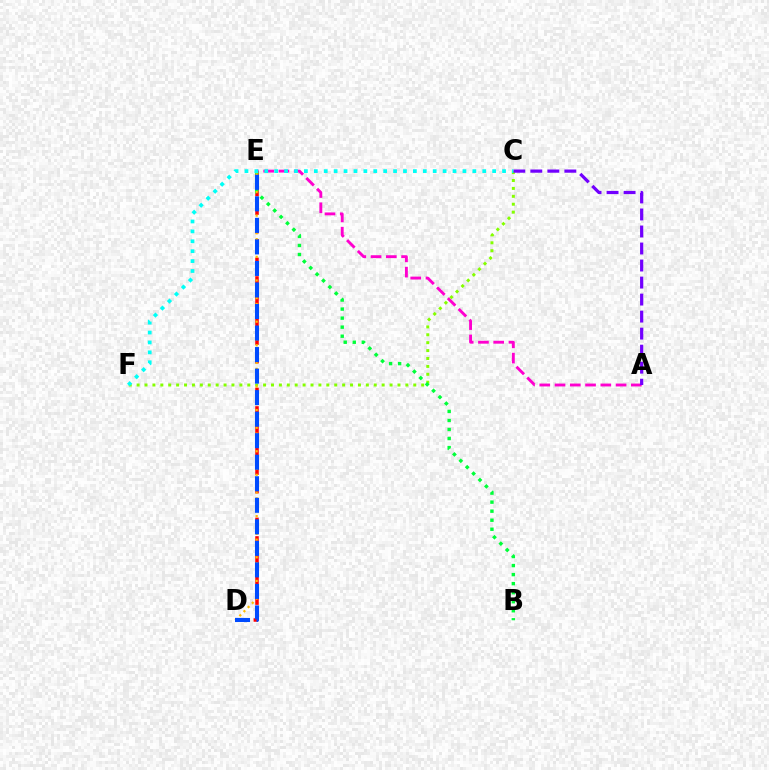{('D', 'E'): [{'color': '#ff0000', 'line_style': 'dashed', 'thickness': 2.52}, {'color': '#ffbd00', 'line_style': 'dotted', 'thickness': 1.6}, {'color': '#004bff', 'line_style': 'dashed', 'thickness': 2.93}], ('A', 'E'): [{'color': '#ff00cf', 'line_style': 'dashed', 'thickness': 2.07}], ('C', 'F'): [{'color': '#84ff00', 'line_style': 'dotted', 'thickness': 2.15}, {'color': '#00fff6', 'line_style': 'dotted', 'thickness': 2.69}], ('B', 'E'): [{'color': '#00ff39', 'line_style': 'dotted', 'thickness': 2.46}], ('A', 'C'): [{'color': '#7200ff', 'line_style': 'dashed', 'thickness': 2.31}]}